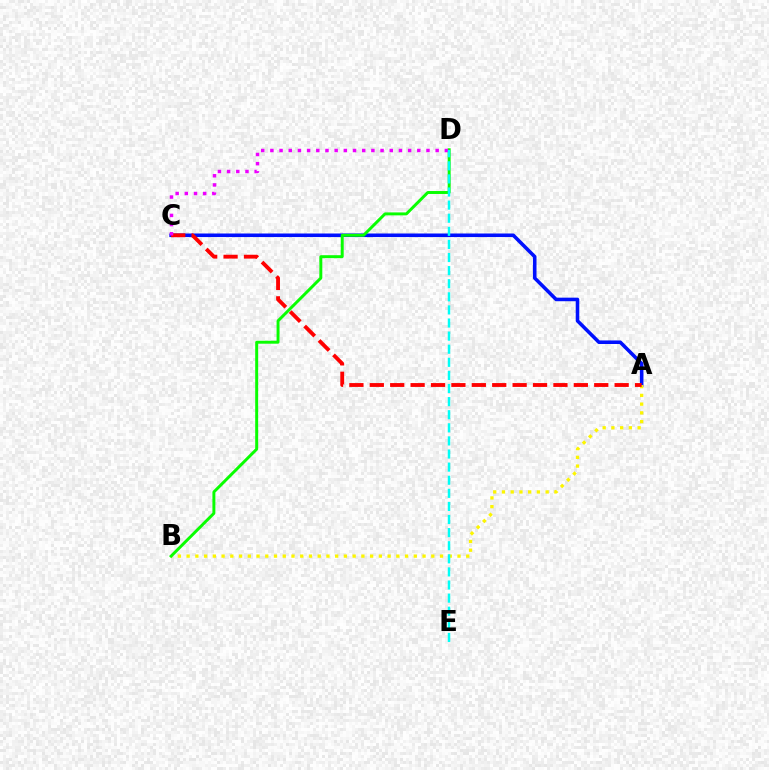{('A', 'C'): [{'color': '#0010ff', 'line_style': 'solid', 'thickness': 2.56}, {'color': '#ff0000', 'line_style': 'dashed', 'thickness': 2.77}], ('A', 'B'): [{'color': '#fcf500', 'line_style': 'dotted', 'thickness': 2.37}], ('B', 'D'): [{'color': '#08ff00', 'line_style': 'solid', 'thickness': 2.12}], ('C', 'D'): [{'color': '#ee00ff', 'line_style': 'dotted', 'thickness': 2.49}], ('D', 'E'): [{'color': '#00fff6', 'line_style': 'dashed', 'thickness': 1.78}]}